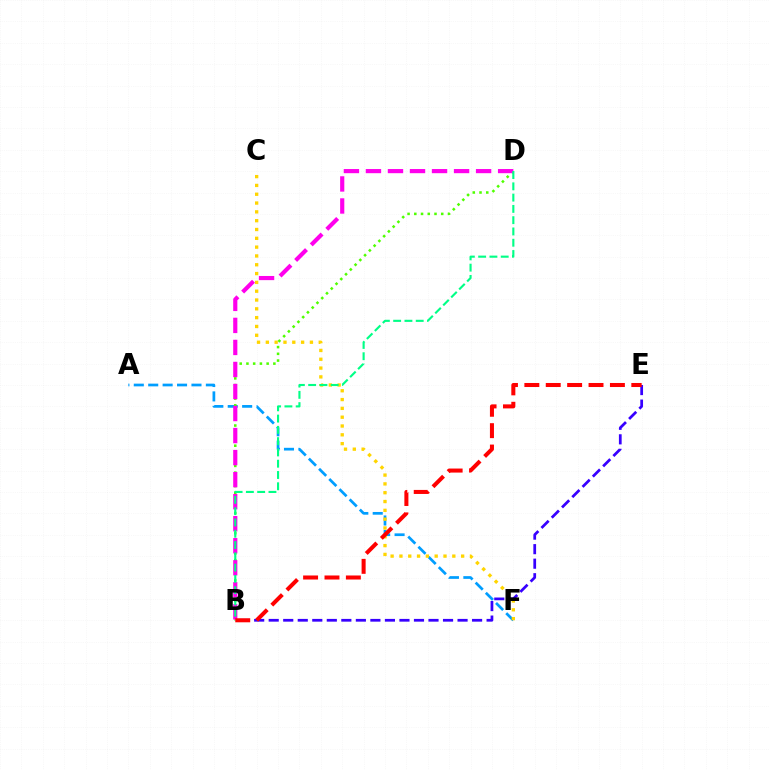{('A', 'F'): [{'color': '#009eff', 'line_style': 'dashed', 'thickness': 1.96}], ('C', 'F'): [{'color': '#ffd500', 'line_style': 'dotted', 'thickness': 2.39}], ('B', 'D'): [{'color': '#4fff00', 'line_style': 'dotted', 'thickness': 1.83}, {'color': '#ff00ed', 'line_style': 'dashed', 'thickness': 2.99}, {'color': '#00ff86', 'line_style': 'dashed', 'thickness': 1.53}], ('B', 'E'): [{'color': '#3700ff', 'line_style': 'dashed', 'thickness': 1.97}, {'color': '#ff0000', 'line_style': 'dashed', 'thickness': 2.91}]}